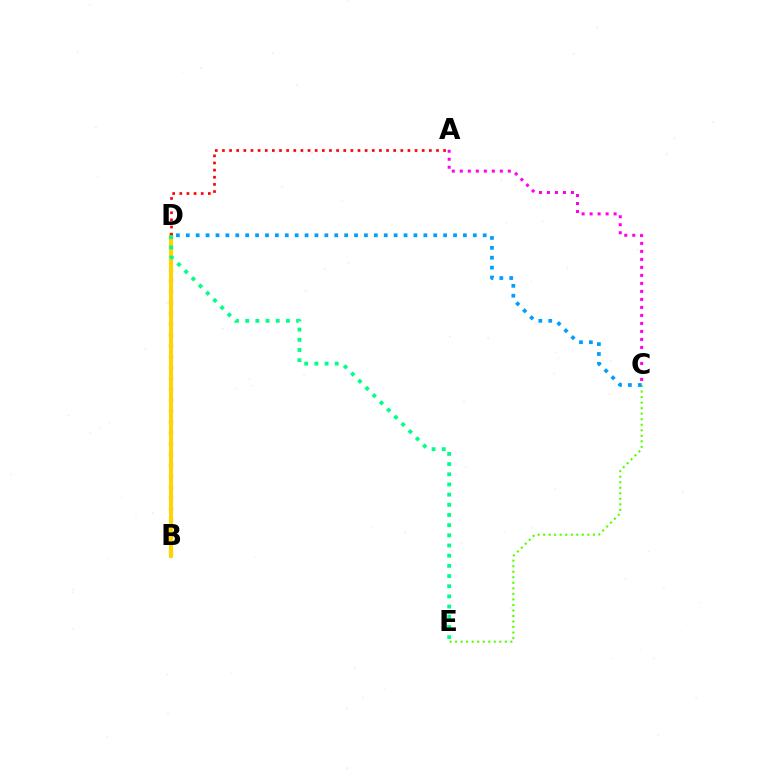{('C', 'E'): [{'color': '#4fff00', 'line_style': 'dotted', 'thickness': 1.5}], ('C', 'D'): [{'color': '#009eff', 'line_style': 'dotted', 'thickness': 2.69}], ('B', 'D'): [{'color': '#3700ff', 'line_style': 'dotted', 'thickness': 2.96}, {'color': '#ffd500', 'line_style': 'solid', 'thickness': 2.94}], ('A', 'D'): [{'color': '#ff0000', 'line_style': 'dotted', 'thickness': 1.94}], ('D', 'E'): [{'color': '#00ff86', 'line_style': 'dotted', 'thickness': 2.77}], ('A', 'C'): [{'color': '#ff00ed', 'line_style': 'dotted', 'thickness': 2.17}]}